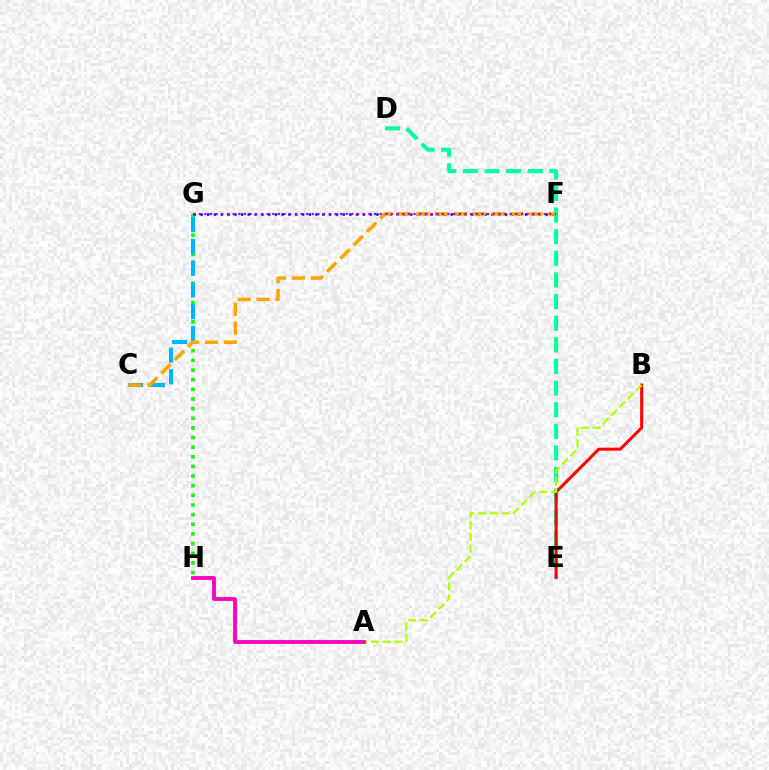{('D', 'E'): [{'color': '#00ff9d', 'line_style': 'dashed', 'thickness': 2.94}], ('G', 'H'): [{'color': '#08ff00', 'line_style': 'dotted', 'thickness': 2.62}], ('C', 'G'): [{'color': '#00b5ff', 'line_style': 'dashed', 'thickness': 2.96}], ('B', 'E'): [{'color': '#ff0000', 'line_style': 'solid', 'thickness': 2.17}], ('A', 'B'): [{'color': '#b3ff00', 'line_style': 'dashed', 'thickness': 1.59}], ('F', 'G'): [{'color': '#0010ff', 'line_style': 'dotted', 'thickness': 1.84}, {'color': '#9b00ff', 'line_style': 'dotted', 'thickness': 1.54}], ('C', 'F'): [{'color': '#ffa500', 'line_style': 'dashed', 'thickness': 2.56}], ('A', 'H'): [{'color': '#ff00bd', 'line_style': 'solid', 'thickness': 2.75}]}